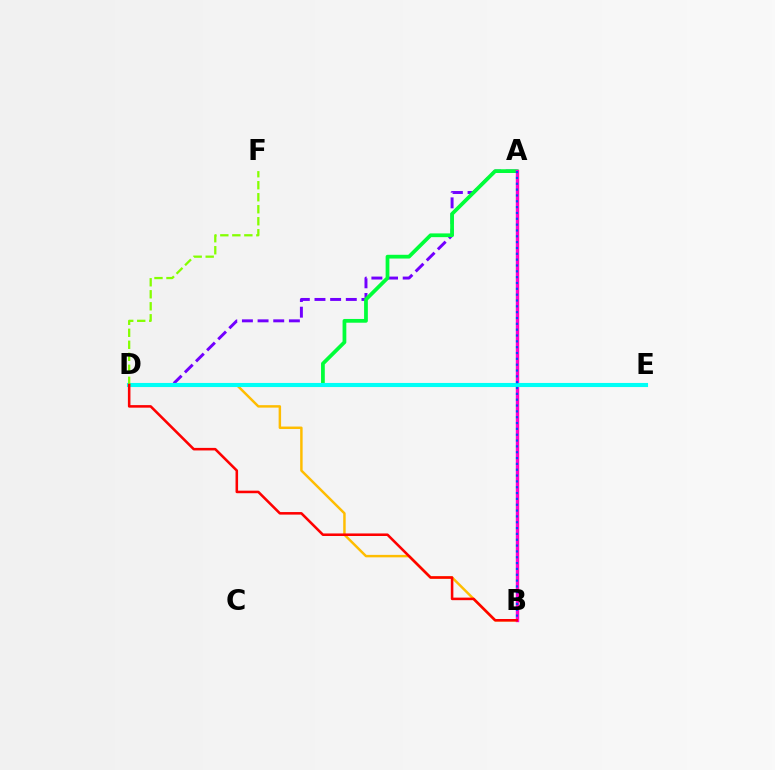{('B', 'D'): [{'color': '#ffbd00', 'line_style': 'solid', 'thickness': 1.77}, {'color': '#ff0000', 'line_style': 'solid', 'thickness': 1.84}], ('A', 'D'): [{'color': '#7200ff', 'line_style': 'dashed', 'thickness': 2.13}, {'color': '#00ff39', 'line_style': 'solid', 'thickness': 2.7}], ('A', 'B'): [{'color': '#ff00cf', 'line_style': 'solid', 'thickness': 2.43}, {'color': '#004bff', 'line_style': 'dotted', 'thickness': 1.59}], ('D', 'E'): [{'color': '#00fff6', 'line_style': 'solid', 'thickness': 2.95}], ('D', 'F'): [{'color': '#84ff00', 'line_style': 'dashed', 'thickness': 1.63}]}